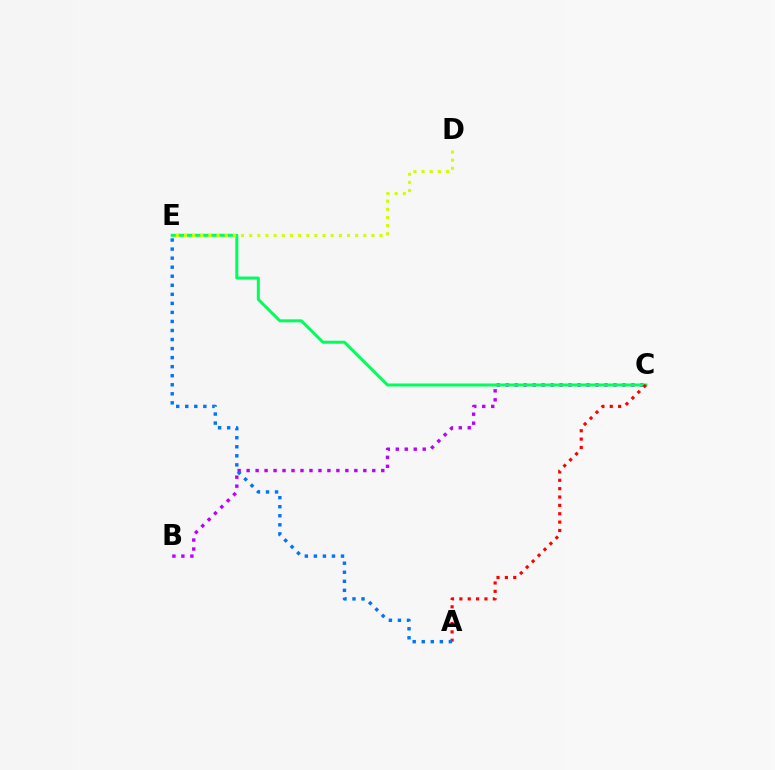{('B', 'C'): [{'color': '#b900ff', 'line_style': 'dotted', 'thickness': 2.44}], ('C', 'E'): [{'color': '#00ff5c', 'line_style': 'solid', 'thickness': 2.17}], ('A', 'C'): [{'color': '#ff0000', 'line_style': 'dotted', 'thickness': 2.27}], ('D', 'E'): [{'color': '#d1ff00', 'line_style': 'dotted', 'thickness': 2.21}], ('A', 'E'): [{'color': '#0074ff', 'line_style': 'dotted', 'thickness': 2.46}]}